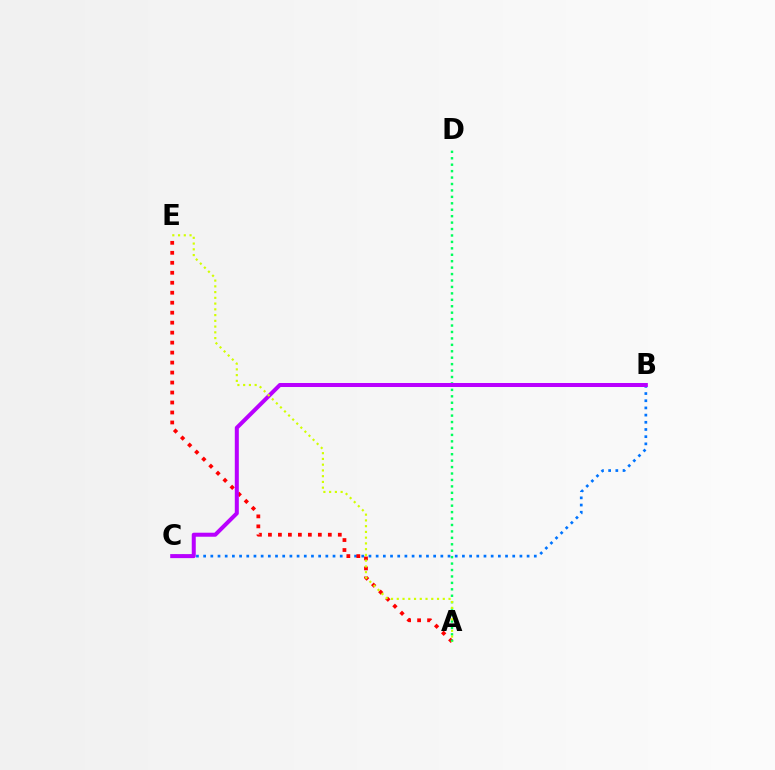{('B', 'C'): [{'color': '#0074ff', 'line_style': 'dotted', 'thickness': 1.95}, {'color': '#b900ff', 'line_style': 'solid', 'thickness': 2.89}], ('A', 'E'): [{'color': '#ff0000', 'line_style': 'dotted', 'thickness': 2.71}, {'color': '#d1ff00', 'line_style': 'dotted', 'thickness': 1.56}], ('A', 'D'): [{'color': '#00ff5c', 'line_style': 'dotted', 'thickness': 1.75}]}